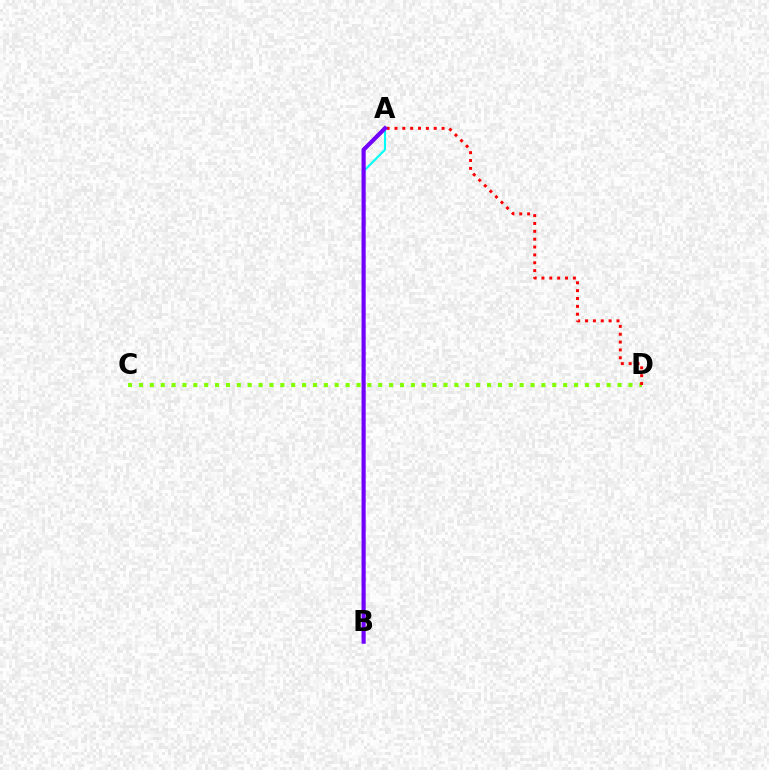{('C', 'D'): [{'color': '#84ff00', 'line_style': 'dotted', 'thickness': 2.96}], ('A', 'D'): [{'color': '#ff0000', 'line_style': 'dotted', 'thickness': 2.13}], ('A', 'B'): [{'color': '#00fff6', 'line_style': 'solid', 'thickness': 1.53}, {'color': '#7200ff', 'line_style': 'solid', 'thickness': 2.99}]}